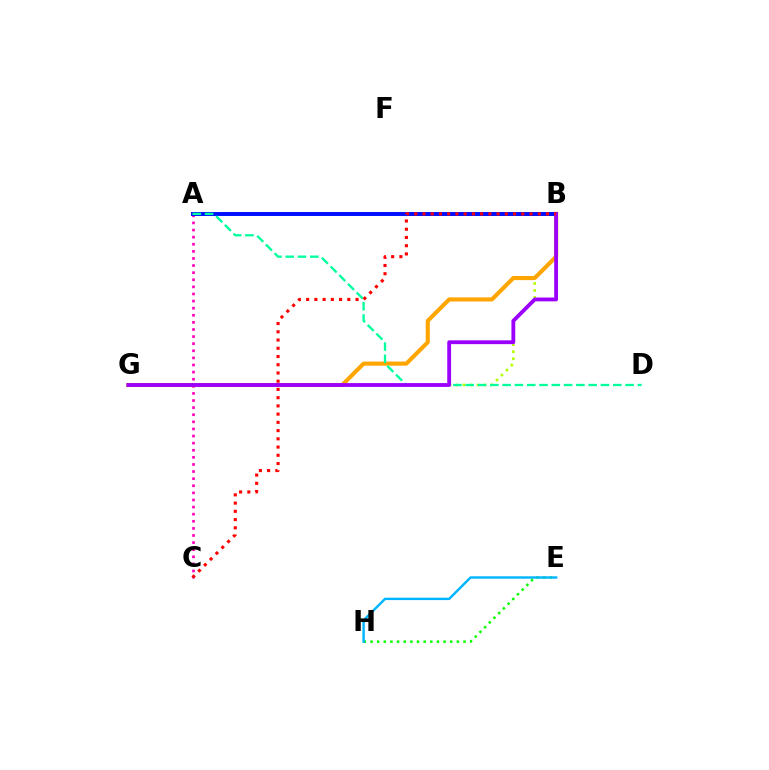{('B', 'G'): [{'color': '#b3ff00', 'line_style': 'dotted', 'thickness': 1.9}, {'color': '#ffa500', 'line_style': 'solid', 'thickness': 2.95}, {'color': '#9b00ff', 'line_style': 'solid', 'thickness': 2.75}], ('A', 'C'): [{'color': '#ff00bd', 'line_style': 'dotted', 'thickness': 1.93}], ('E', 'H'): [{'color': '#08ff00', 'line_style': 'dotted', 'thickness': 1.8}, {'color': '#00b5ff', 'line_style': 'solid', 'thickness': 1.73}], ('A', 'B'): [{'color': '#0010ff', 'line_style': 'solid', 'thickness': 2.84}], ('A', 'D'): [{'color': '#00ff9d', 'line_style': 'dashed', 'thickness': 1.67}], ('B', 'C'): [{'color': '#ff0000', 'line_style': 'dotted', 'thickness': 2.24}]}